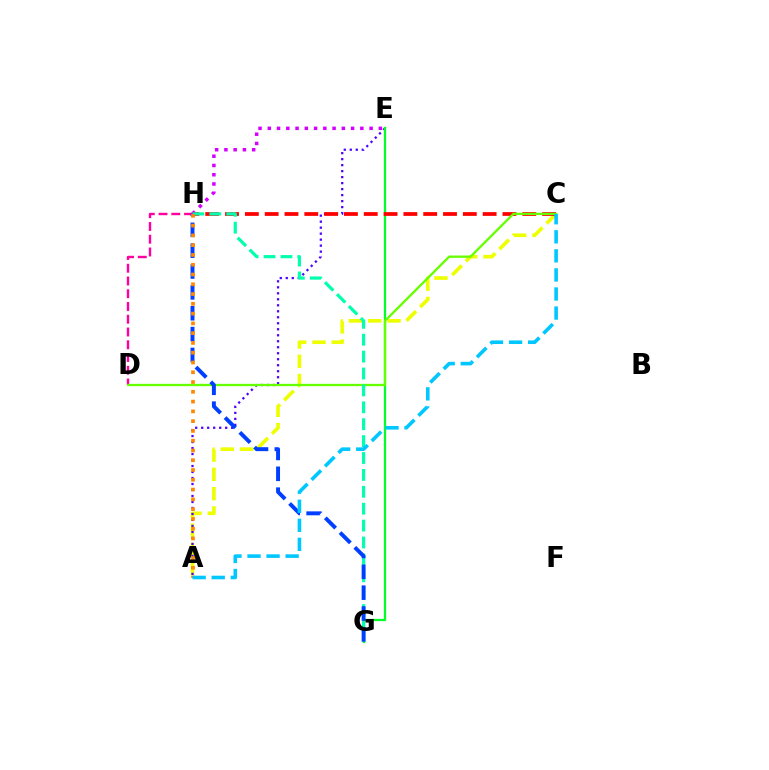{('D', 'H'): [{'color': '#ff00a0', 'line_style': 'dashed', 'thickness': 1.73}], ('A', 'C'): [{'color': '#eeff00', 'line_style': 'dashed', 'thickness': 2.62}, {'color': '#00c7ff', 'line_style': 'dashed', 'thickness': 2.59}], ('A', 'E'): [{'color': '#4f00ff', 'line_style': 'dotted', 'thickness': 1.63}], ('E', 'G'): [{'color': '#00ff27', 'line_style': 'solid', 'thickness': 1.63}], ('E', 'H'): [{'color': '#d600ff', 'line_style': 'dotted', 'thickness': 2.51}], ('C', 'H'): [{'color': '#ff0000', 'line_style': 'dashed', 'thickness': 2.69}], ('C', 'D'): [{'color': '#66ff00', 'line_style': 'solid', 'thickness': 1.66}], ('G', 'H'): [{'color': '#00ffaf', 'line_style': 'dashed', 'thickness': 2.3}, {'color': '#003fff', 'line_style': 'dashed', 'thickness': 2.83}], ('A', 'H'): [{'color': '#ff8800', 'line_style': 'dotted', 'thickness': 2.66}]}